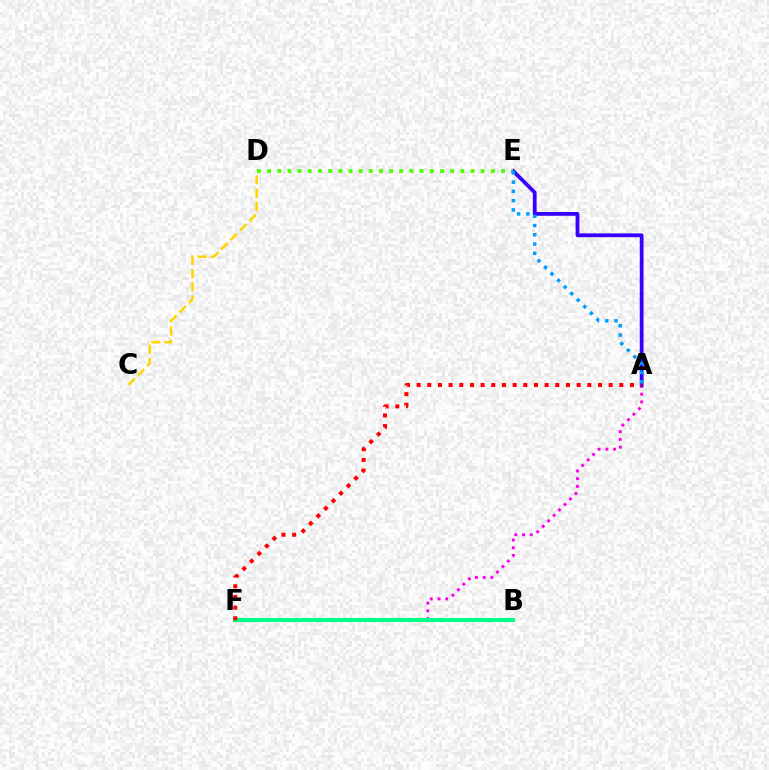{('A', 'F'): [{'color': '#ff00ed', 'line_style': 'dotted', 'thickness': 2.1}, {'color': '#ff0000', 'line_style': 'dotted', 'thickness': 2.9}], ('B', 'F'): [{'color': '#00ff86', 'line_style': 'solid', 'thickness': 2.91}], ('A', 'E'): [{'color': '#3700ff', 'line_style': 'solid', 'thickness': 2.73}, {'color': '#009eff', 'line_style': 'dotted', 'thickness': 2.52}], ('C', 'D'): [{'color': '#ffd500', 'line_style': 'dashed', 'thickness': 1.8}], ('D', 'E'): [{'color': '#4fff00', 'line_style': 'dotted', 'thickness': 2.76}]}